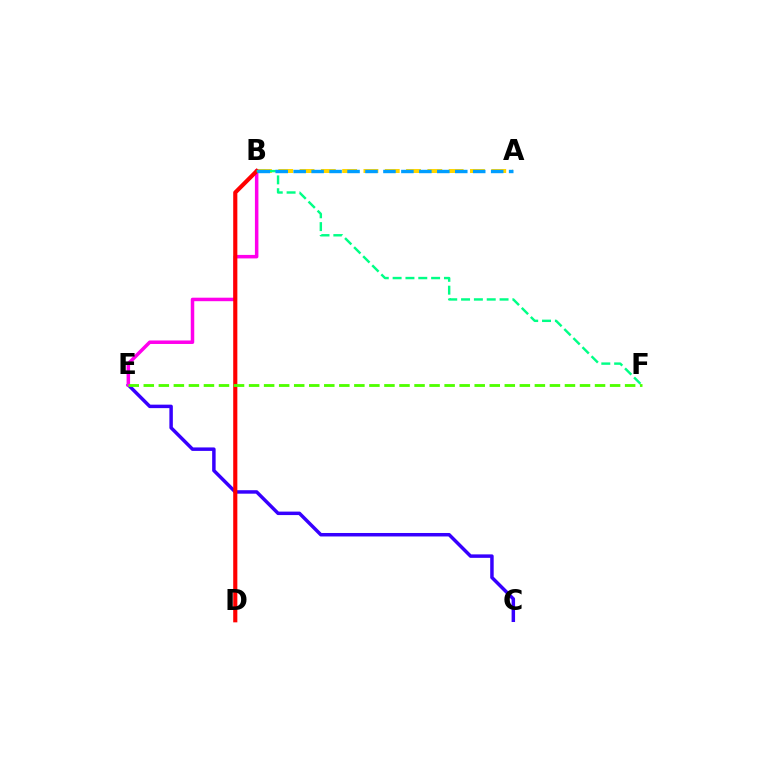{('C', 'E'): [{'color': '#3700ff', 'line_style': 'solid', 'thickness': 2.5}], ('A', 'B'): [{'color': '#ffd500', 'line_style': 'dashed', 'thickness': 2.89}, {'color': '#009eff', 'line_style': 'dashed', 'thickness': 2.44}], ('B', 'E'): [{'color': '#ff00ed', 'line_style': 'solid', 'thickness': 2.52}], ('B', 'D'): [{'color': '#ff0000', 'line_style': 'solid', 'thickness': 2.97}], ('B', 'F'): [{'color': '#00ff86', 'line_style': 'dashed', 'thickness': 1.74}], ('E', 'F'): [{'color': '#4fff00', 'line_style': 'dashed', 'thickness': 2.04}]}